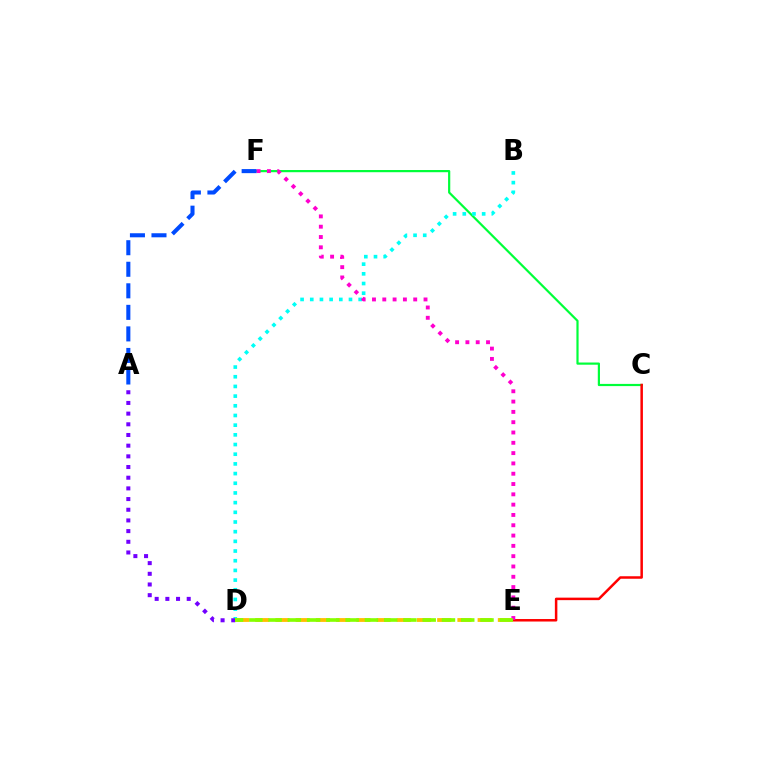{('C', 'F'): [{'color': '#00ff39', 'line_style': 'solid', 'thickness': 1.58}], ('B', 'D'): [{'color': '#00fff6', 'line_style': 'dotted', 'thickness': 2.63}], ('A', 'F'): [{'color': '#004bff', 'line_style': 'dashed', 'thickness': 2.93}], ('C', 'E'): [{'color': '#ff0000', 'line_style': 'solid', 'thickness': 1.8}], ('D', 'E'): [{'color': '#ffbd00', 'line_style': 'dashed', 'thickness': 2.75}, {'color': '#84ff00', 'line_style': 'dashed', 'thickness': 2.62}], ('A', 'D'): [{'color': '#7200ff', 'line_style': 'dotted', 'thickness': 2.9}], ('E', 'F'): [{'color': '#ff00cf', 'line_style': 'dotted', 'thickness': 2.8}]}